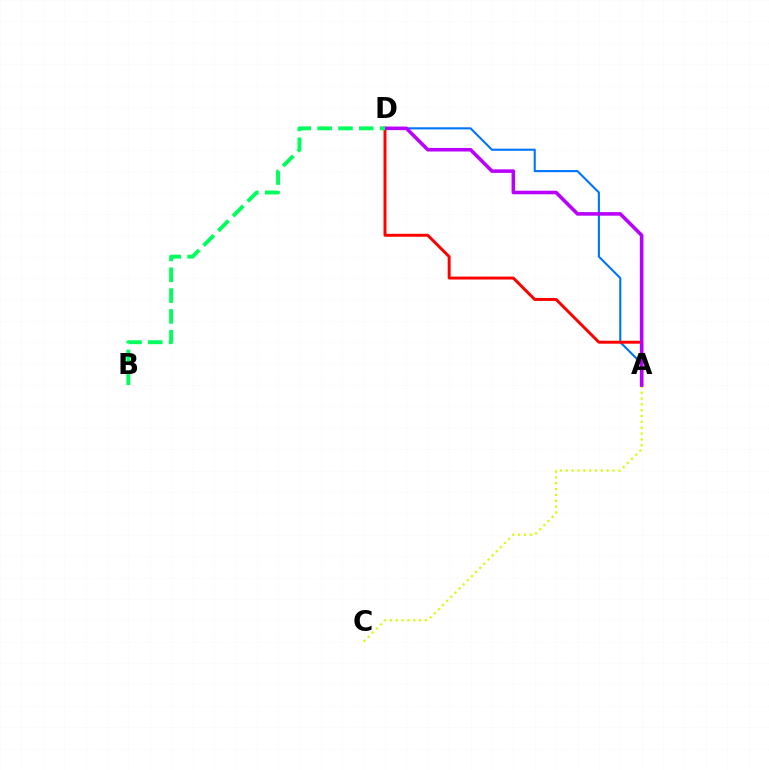{('A', 'C'): [{'color': '#d1ff00', 'line_style': 'dotted', 'thickness': 1.59}], ('A', 'D'): [{'color': '#0074ff', 'line_style': 'solid', 'thickness': 1.51}, {'color': '#ff0000', 'line_style': 'solid', 'thickness': 2.13}, {'color': '#b900ff', 'line_style': 'solid', 'thickness': 2.57}], ('B', 'D'): [{'color': '#00ff5c', 'line_style': 'dashed', 'thickness': 2.83}]}